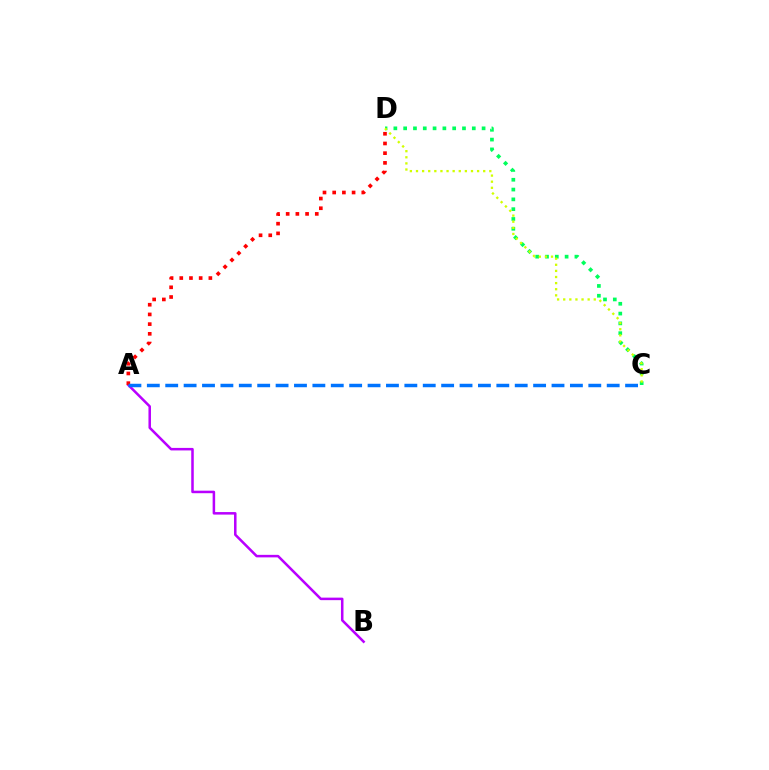{('C', 'D'): [{'color': '#00ff5c', 'line_style': 'dotted', 'thickness': 2.66}, {'color': '#d1ff00', 'line_style': 'dotted', 'thickness': 1.66}], ('A', 'B'): [{'color': '#b900ff', 'line_style': 'solid', 'thickness': 1.82}], ('A', 'D'): [{'color': '#ff0000', 'line_style': 'dotted', 'thickness': 2.64}], ('A', 'C'): [{'color': '#0074ff', 'line_style': 'dashed', 'thickness': 2.5}]}